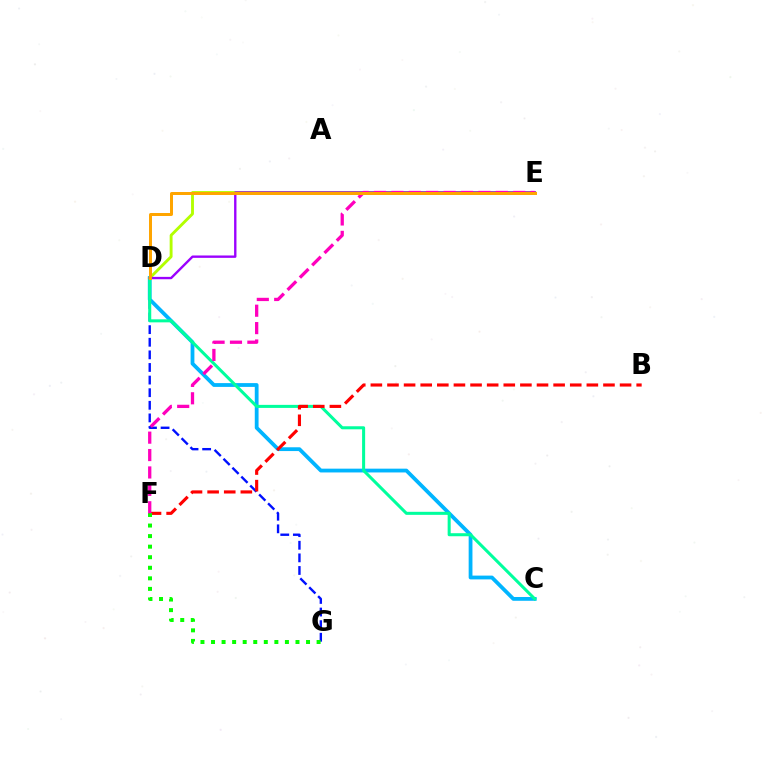{('D', 'G'): [{'color': '#0010ff', 'line_style': 'dashed', 'thickness': 1.71}], ('C', 'D'): [{'color': '#00b5ff', 'line_style': 'solid', 'thickness': 2.73}, {'color': '#00ff9d', 'line_style': 'solid', 'thickness': 2.19}], ('D', 'E'): [{'color': '#b3ff00', 'line_style': 'solid', 'thickness': 2.08}, {'color': '#9b00ff', 'line_style': 'solid', 'thickness': 1.71}, {'color': '#ffa500', 'line_style': 'solid', 'thickness': 2.15}], ('B', 'F'): [{'color': '#ff0000', 'line_style': 'dashed', 'thickness': 2.26}], ('F', 'G'): [{'color': '#08ff00', 'line_style': 'dotted', 'thickness': 2.87}], ('E', 'F'): [{'color': '#ff00bd', 'line_style': 'dashed', 'thickness': 2.36}]}